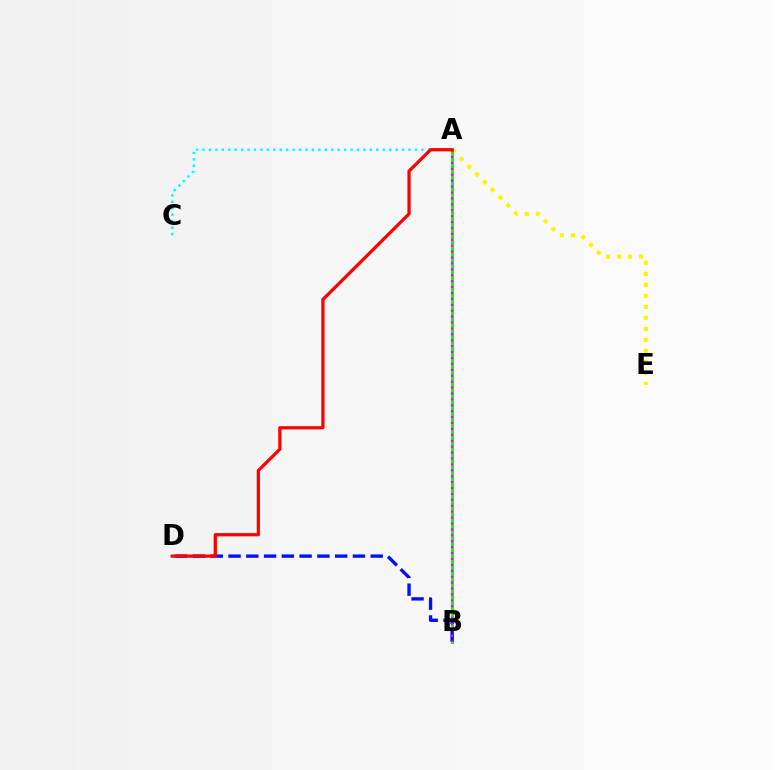{('A', 'E'): [{'color': '#fcf500', 'line_style': 'dotted', 'thickness': 2.99}], ('A', 'B'): [{'color': '#08ff00', 'line_style': 'solid', 'thickness': 2.22}, {'color': '#ee00ff', 'line_style': 'dotted', 'thickness': 1.61}], ('A', 'C'): [{'color': '#00fff6', 'line_style': 'dotted', 'thickness': 1.75}], ('B', 'D'): [{'color': '#0010ff', 'line_style': 'dashed', 'thickness': 2.41}], ('A', 'D'): [{'color': '#ff0000', 'line_style': 'solid', 'thickness': 2.33}]}